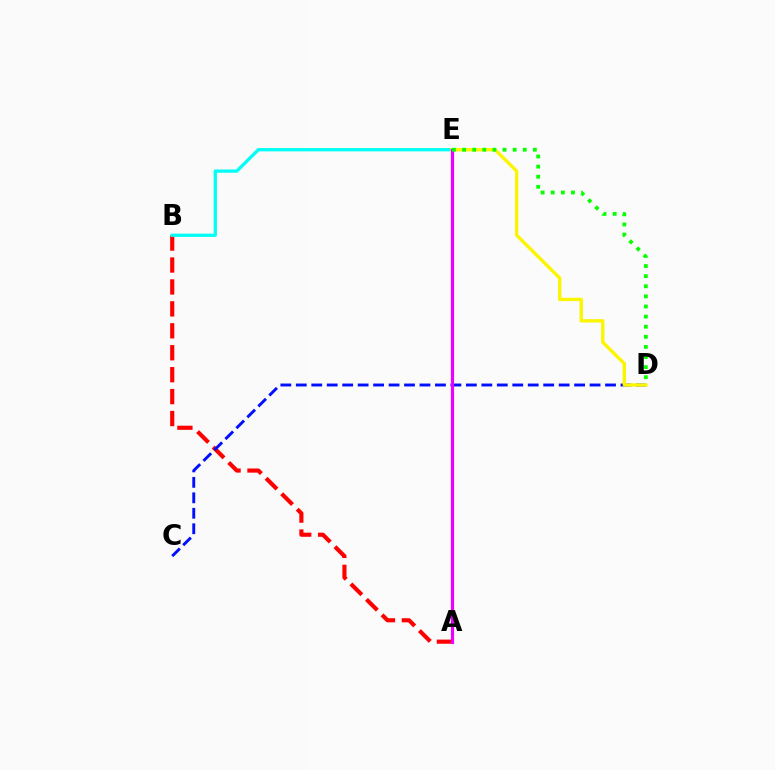{('A', 'B'): [{'color': '#ff0000', 'line_style': 'dashed', 'thickness': 2.98}], ('B', 'E'): [{'color': '#00fff6', 'line_style': 'solid', 'thickness': 2.36}], ('C', 'D'): [{'color': '#0010ff', 'line_style': 'dashed', 'thickness': 2.1}], ('D', 'E'): [{'color': '#fcf500', 'line_style': 'solid', 'thickness': 2.42}, {'color': '#08ff00', 'line_style': 'dotted', 'thickness': 2.75}], ('A', 'E'): [{'color': '#ee00ff', 'line_style': 'solid', 'thickness': 2.28}]}